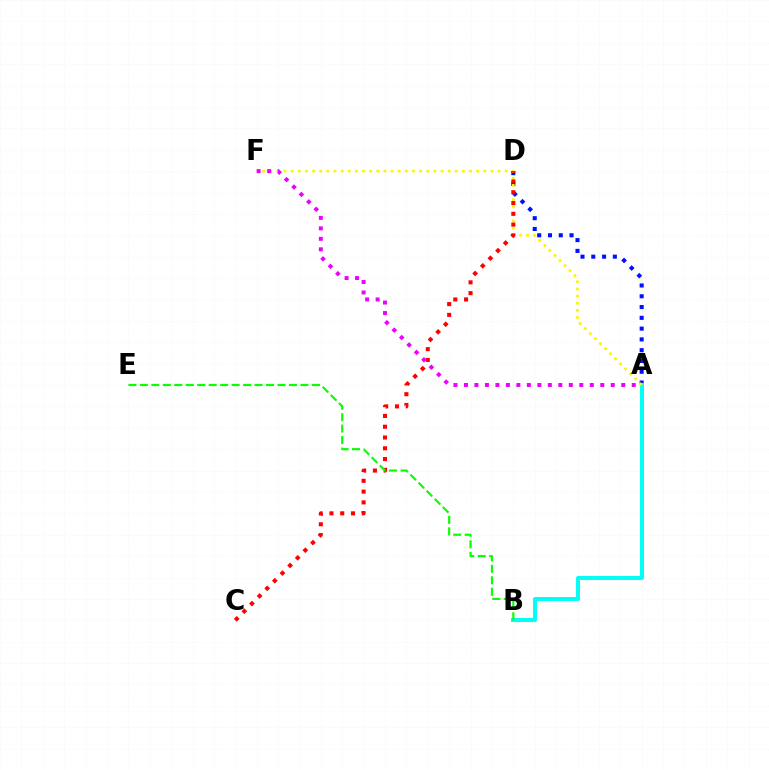{('A', 'D'): [{'color': '#0010ff', 'line_style': 'dotted', 'thickness': 2.93}], ('A', 'B'): [{'color': '#00fff6', 'line_style': 'solid', 'thickness': 2.86}], ('A', 'F'): [{'color': '#fcf500', 'line_style': 'dotted', 'thickness': 1.94}, {'color': '#ee00ff', 'line_style': 'dotted', 'thickness': 2.85}], ('C', 'D'): [{'color': '#ff0000', 'line_style': 'dotted', 'thickness': 2.93}], ('B', 'E'): [{'color': '#08ff00', 'line_style': 'dashed', 'thickness': 1.56}]}